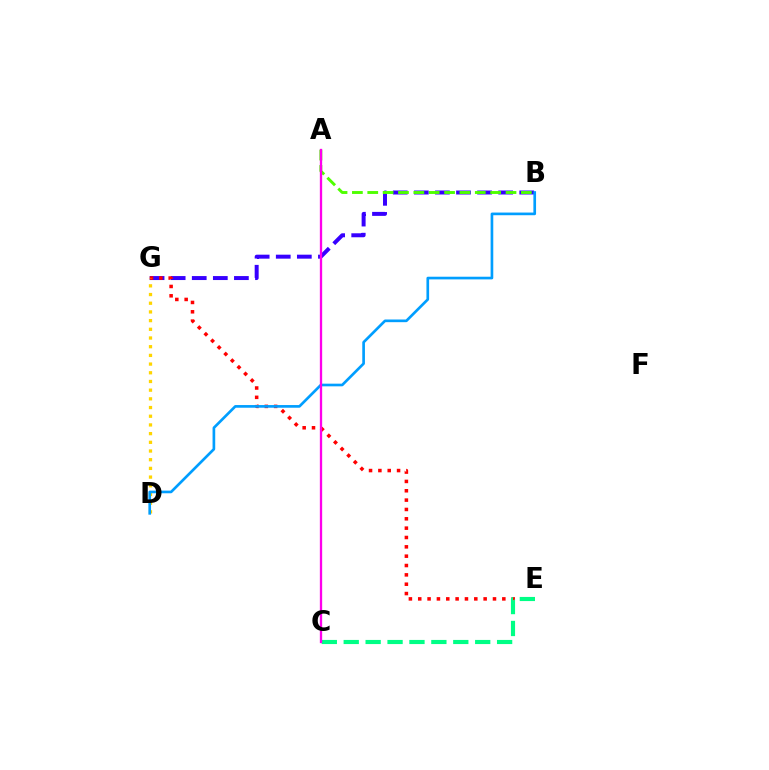{('B', 'G'): [{'color': '#3700ff', 'line_style': 'dashed', 'thickness': 2.86}], ('E', 'G'): [{'color': '#ff0000', 'line_style': 'dotted', 'thickness': 2.54}], ('D', 'G'): [{'color': '#ffd500', 'line_style': 'dotted', 'thickness': 2.36}], ('C', 'E'): [{'color': '#00ff86', 'line_style': 'dashed', 'thickness': 2.98}], ('A', 'B'): [{'color': '#4fff00', 'line_style': 'dashed', 'thickness': 2.09}], ('B', 'D'): [{'color': '#009eff', 'line_style': 'solid', 'thickness': 1.92}], ('A', 'C'): [{'color': '#ff00ed', 'line_style': 'solid', 'thickness': 1.67}]}